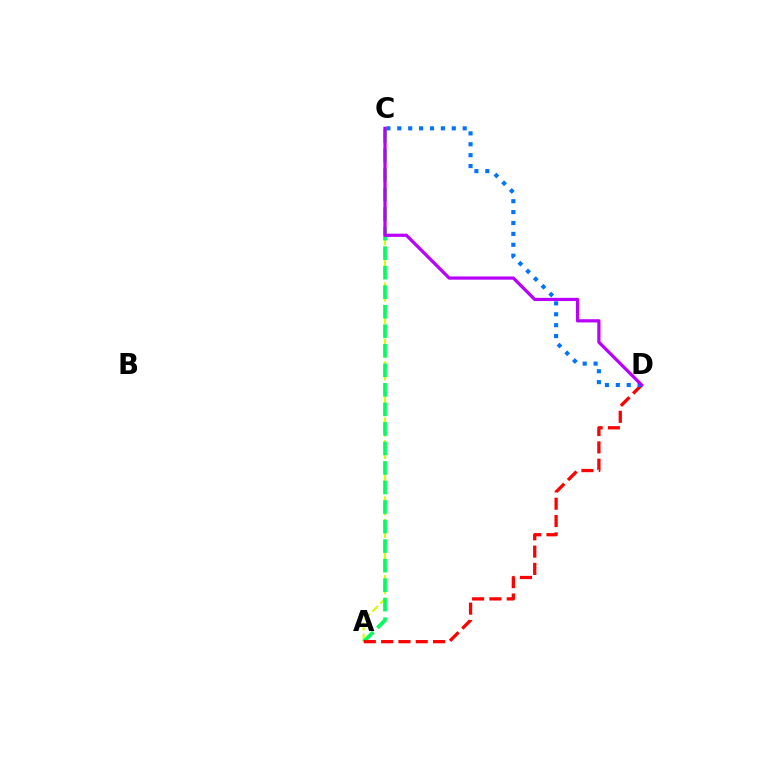{('A', 'C'): [{'color': '#d1ff00', 'line_style': 'dashed', 'thickness': 1.53}, {'color': '#00ff5c', 'line_style': 'dashed', 'thickness': 2.65}], ('A', 'D'): [{'color': '#ff0000', 'line_style': 'dashed', 'thickness': 2.35}], ('C', 'D'): [{'color': '#0074ff', 'line_style': 'dotted', 'thickness': 2.96}, {'color': '#b900ff', 'line_style': 'solid', 'thickness': 2.31}]}